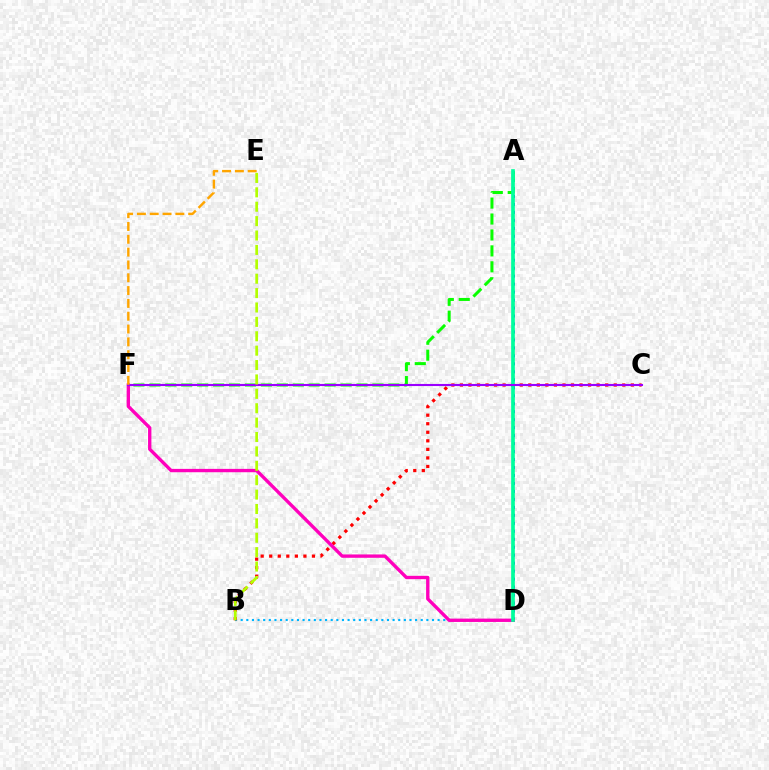{('A', 'D'): [{'color': '#0010ff', 'line_style': 'dotted', 'thickness': 2.17}, {'color': '#00ff9d', 'line_style': 'solid', 'thickness': 2.65}], ('B', 'D'): [{'color': '#00b5ff', 'line_style': 'dotted', 'thickness': 1.53}], ('B', 'C'): [{'color': '#ff0000', 'line_style': 'dotted', 'thickness': 2.32}], ('D', 'F'): [{'color': '#ff00bd', 'line_style': 'solid', 'thickness': 2.41}], ('A', 'F'): [{'color': '#08ff00', 'line_style': 'dashed', 'thickness': 2.16}], ('C', 'F'): [{'color': '#9b00ff', 'line_style': 'solid', 'thickness': 1.52}], ('E', 'F'): [{'color': '#ffa500', 'line_style': 'dashed', 'thickness': 1.74}], ('B', 'E'): [{'color': '#b3ff00', 'line_style': 'dashed', 'thickness': 1.96}]}